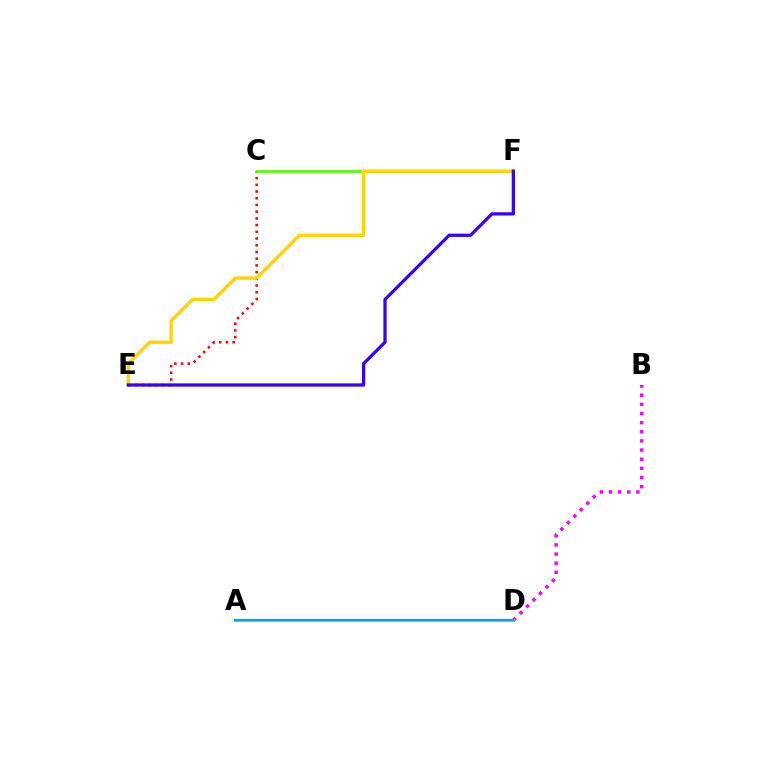{('C', 'E'): [{'color': '#ff0000', 'line_style': 'dotted', 'thickness': 1.82}], ('B', 'D'): [{'color': '#ff00ed', 'line_style': 'dotted', 'thickness': 2.48}], ('C', 'F'): [{'color': '#4fff00', 'line_style': 'solid', 'thickness': 1.95}], ('E', 'F'): [{'color': '#ffd500', 'line_style': 'solid', 'thickness': 2.43}, {'color': '#3700ff', 'line_style': 'solid', 'thickness': 2.34}], ('A', 'D'): [{'color': '#00ff86', 'line_style': 'solid', 'thickness': 2.0}, {'color': '#009eff', 'line_style': 'solid', 'thickness': 1.58}]}